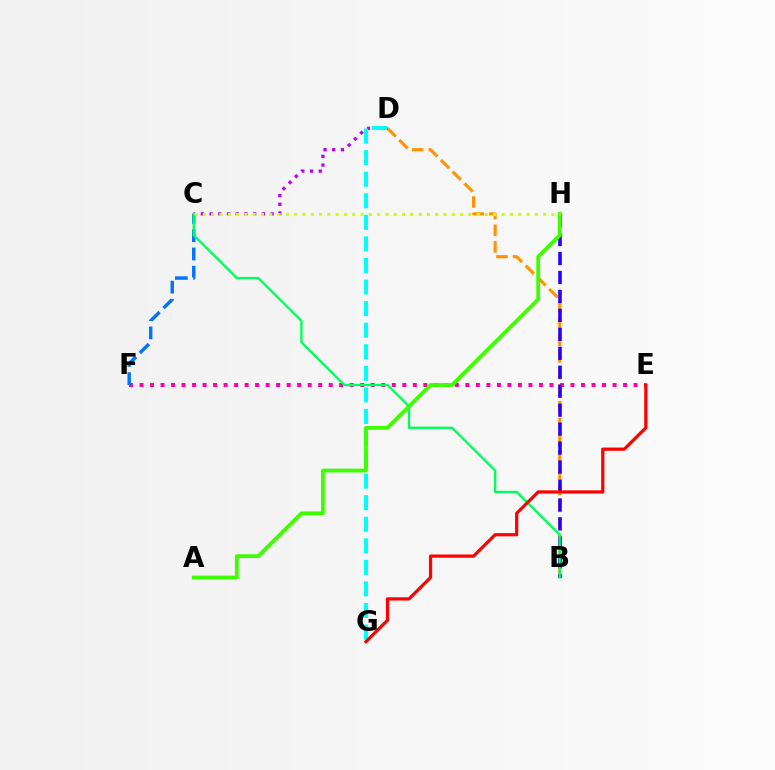{('B', 'D'): [{'color': '#ff9400', 'line_style': 'dashed', 'thickness': 2.26}], ('E', 'F'): [{'color': '#ff00ac', 'line_style': 'dotted', 'thickness': 2.86}], ('C', 'D'): [{'color': '#b900ff', 'line_style': 'dotted', 'thickness': 2.37}], ('C', 'F'): [{'color': '#0074ff', 'line_style': 'dashed', 'thickness': 2.48}], ('B', 'H'): [{'color': '#2500ff', 'line_style': 'dashed', 'thickness': 2.58}], ('B', 'C'): [{'color': '#00ff5c', 'line_style': 'solid', 'thickness': 1.68}], ('D', 'G'): [{'color': '#00fff6', 'line_style': 'dashed', 'thickness': 2.93}], ('A', 'H'): [{'color': '#3dff00', 'line_style': 'solid', 'thickness': 2.73}], ('C', 'H'): [{'color': '#d1ff00', 'line_style': 'dotted', 'thickness': 2.25}], ('E', 'G'): [{'color': '#ff0000', 'line_style': 'solid', 'thickness': 2.32}]}